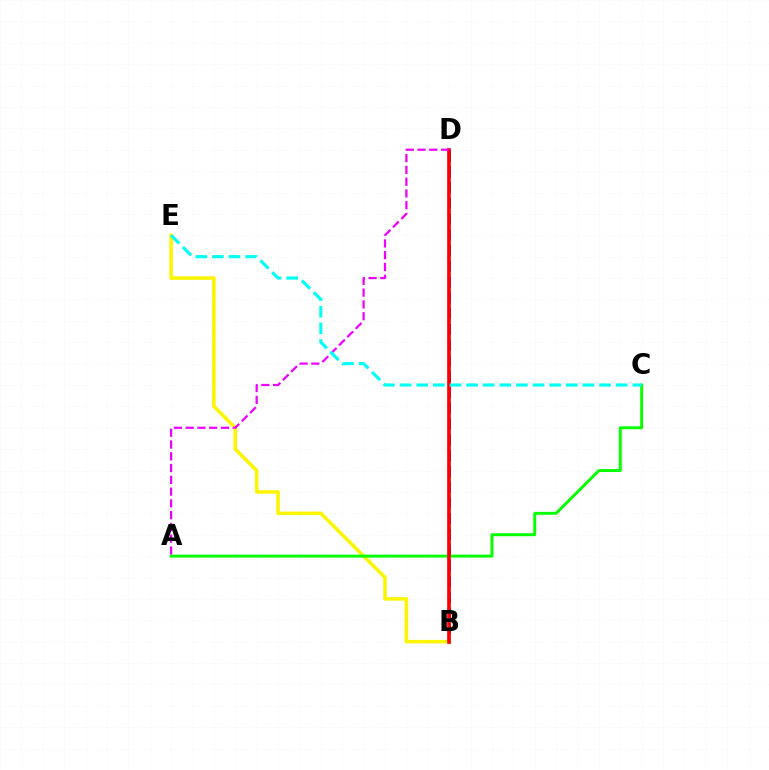{('B', 'D'): [{'color': '#0010ff', 'line_style': 'dashed', 'thickness': 2.14}, {'color': '#ff0000', 'line_style': 'solid', 'thickness': 2.65}], ('B', 'E'): [{'color': '#fcf500', 'line_style': 'solid', 'thickness': 2.53}], ('A', 'C'): [{'color': '#08ff00', 'line_style': 'solid', 'thickness': 2.12}], ('A', 'D'): [{'color': '#ee00ff', 'line_style': 'dashed', 'thickness': 1.6}], ('C', 'E'): [{'color': '#00fff6', 'line_style': 'dashed', 'thickness': 2.26}]}